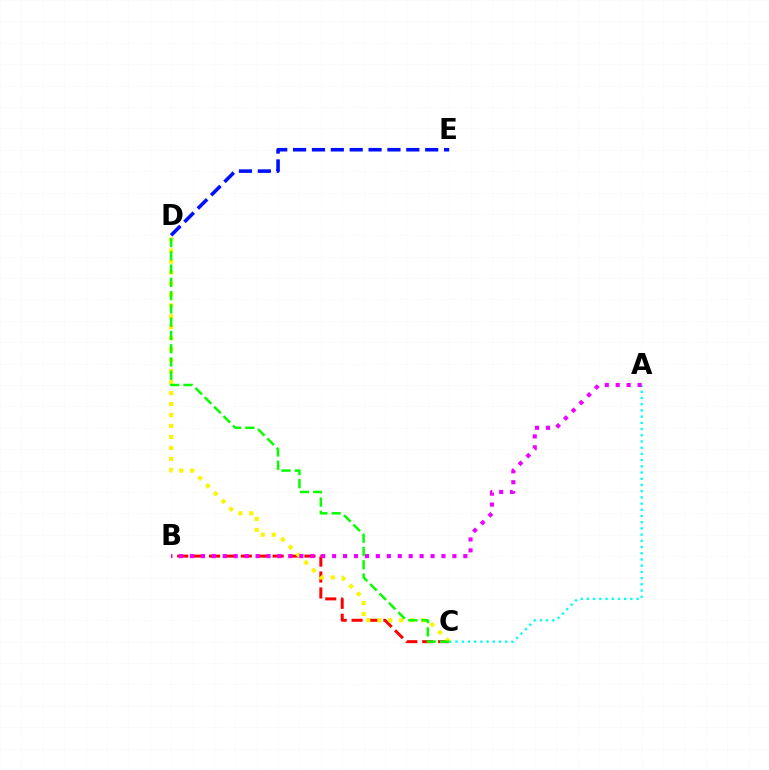{('A', 'C'): [{'color': '#00fff6', 'line_style': 'dotted', 'thickness': 1.69}], ('D', 'E'): [{'color': '#0010ff', 'line_style': 'dashed', 'thickness': 2.56}], ('B', 'C'): [{'color': '#ff0000', 'line_style': 'dashed', 'thickness': 2.16}], ('C', 'D'): [{'color': '#fcf500', 'line_style': 'dotted', 'thickness': 2.98}, {'color': '#08ff00', 'line_style': 'dashed', 'thickness': 1.8}], ('A', 'B'): [{'color': '#ee00ff', 'line_style': 'dotted', 'thickness': 2.97}]}